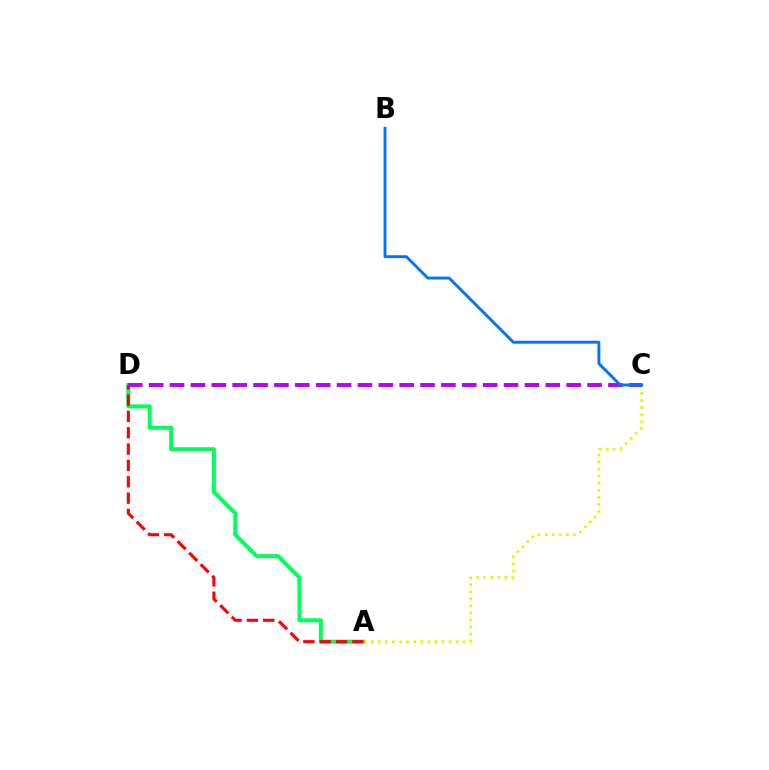{('A', 'D'): [{'color': '#00ff5c', 'line_style': 'solid', 'thickness': 2.87}, {'color': '#ff0000', 'line_style': 'dashed', 'thickness': 2.22}], ('A', 'C'): [{'color': '#d1ff00', 'line_style': 'dotted', 'thickness': 1.92}], ('C', 'D'): [{'color': '#b900ff', 'line_style': 'dashed', 'thickness': 2.84}], ('B', 'C'): [{'color': '#0074ff', 'line_style': 'solid', 'thickness': 2.09}]}